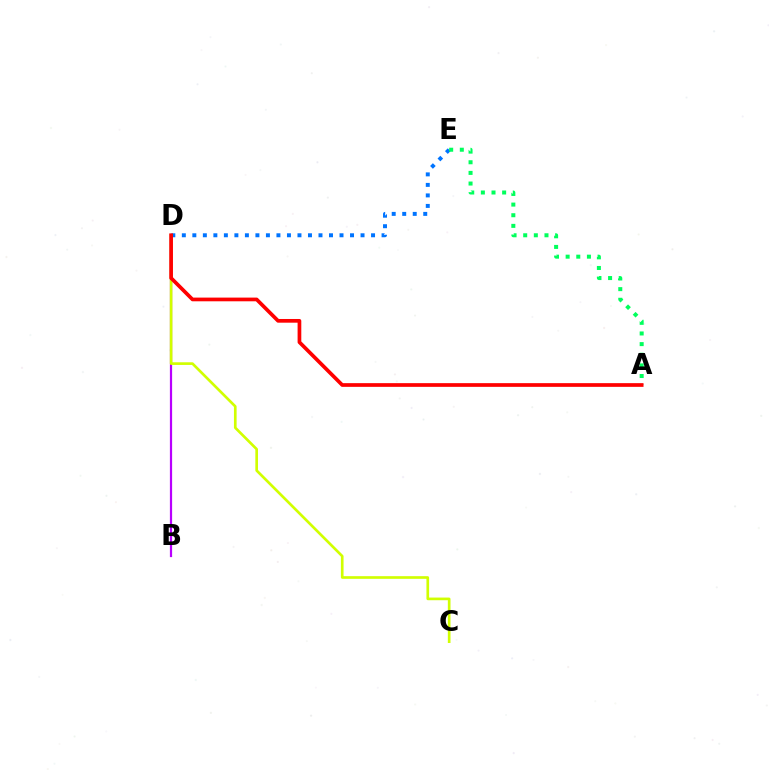{('D', 'E'): [{'color': '#0074ff', 'line_style': 'dotted', 'thickness': 2.86}], ('B', 'D'): [{'color': '#b900ff', 'line_style': 'solid', 'thickness': 1.6}], ('A', 'E'): [{'color': '#00ff5c', 'line_style': 'dotted', 'thickness': 2.89}], ('C', 'D'): [{'color': '#d1ff00', 'line_style': 'solid', 'thickness': 1.92}], ('A', 'D'): [{'color': '#ff0000', 'line_style': 'solid', 'thickness': 2.67}]}